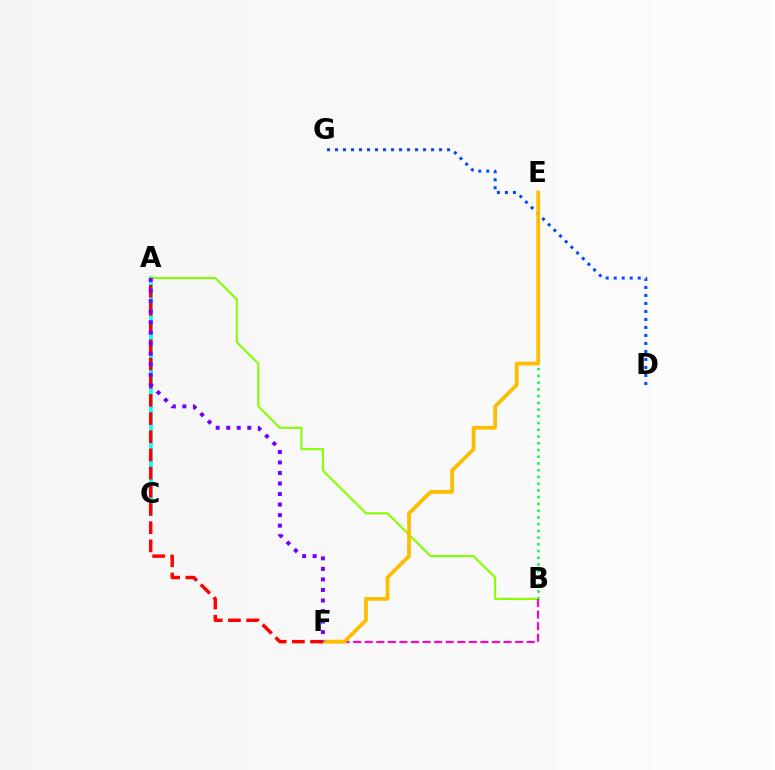{('A', 'C'): [{'color': '#00fff6', 'line_style': 'solid', 'thickness': 2.55}], ('D', 'G'): [{'color': '#004bff', 'line_style': 'dotted', 'thickness': 2.17}], ('B', 'E'): [{'color': '#00ff39', 'line_style': 'dotted', 'thickness': 1.83}], ('A', 'B'): [{'color': '#84ff00', 'line_style': 'solid', 'thickness': 1.5}], ('B', 'F'): [{'color': '#ff00cf', 'line_style': 'dashed', 'thickness': 1.57}], ('E', 'F'): [{'color': '#ffbd00', 'line_style': 'solid', 'thickness': 2.72}], ('A', 'F'): [{'color': '#ff0000', 'line_style': 'dashed', 'thickness': 2.47}, {'color': '#7200ff', 'line_style': 'dotted', 'thickness': 2.86}]}